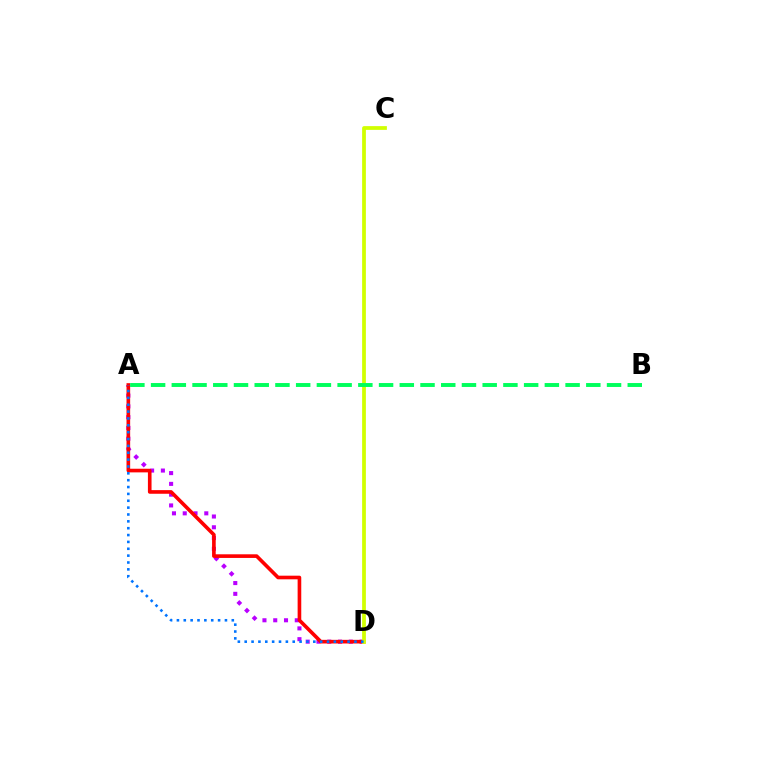{('A', 'D'): [{'color': '#b900ff', 'line_style': 'dotted', 'thickness': 2.93}, {'color': '#ff0000', 'line_style': 'solid', 'thickness': 2.62}, {'color': '#0074ff', 'line_style': 'dotted', 'thickness': 1.86}], ('C', 'D'): [{'color': '#d1ff00', 'line_style': 'solid', 'thickness': 2.71}], ('A', 'B'): [{'color': '#00ff5c', 'line_style': 'dashed', 'thickness': 2.82}]}